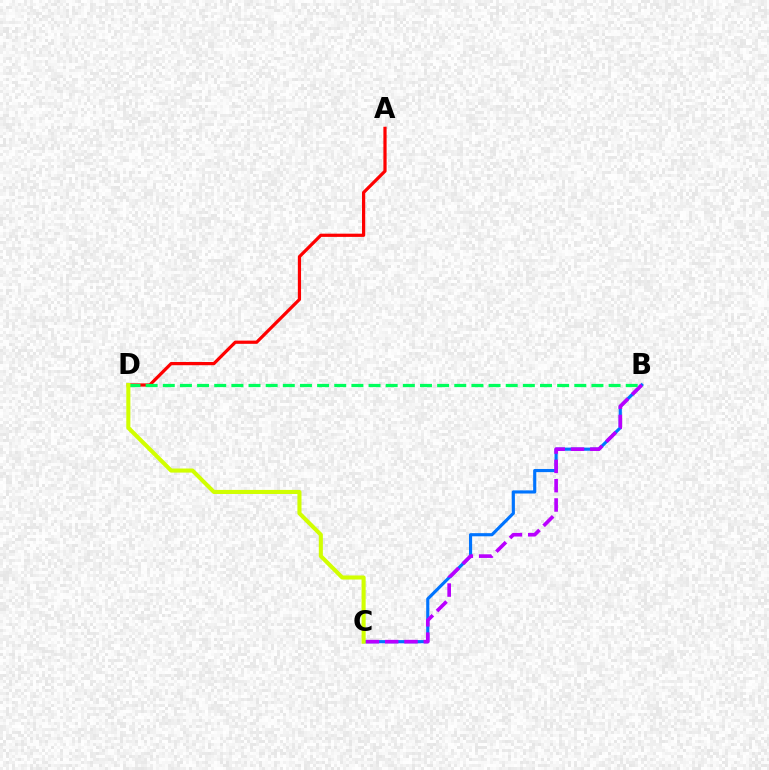{('B', 'C'): [{'color': '#0074ff', 'line_style': 'solid', 'thickness': 2.26}, {'color': '#b900ff', 'line_style': 'dashed', 'thickness': 2.62}], ('A', 'D'): [{'color': '#ff0000', 'line_style': 'solid', 'thickness': 2.31}], ('B', 'D'): [{'color': '#00ff5c', 'line_style': 'dashed', 'thickness': 2.33}], ('C', 'D'): [{'color': '#d1ff00', 'line_style': 'solid', 'thickness': 2.93}]}